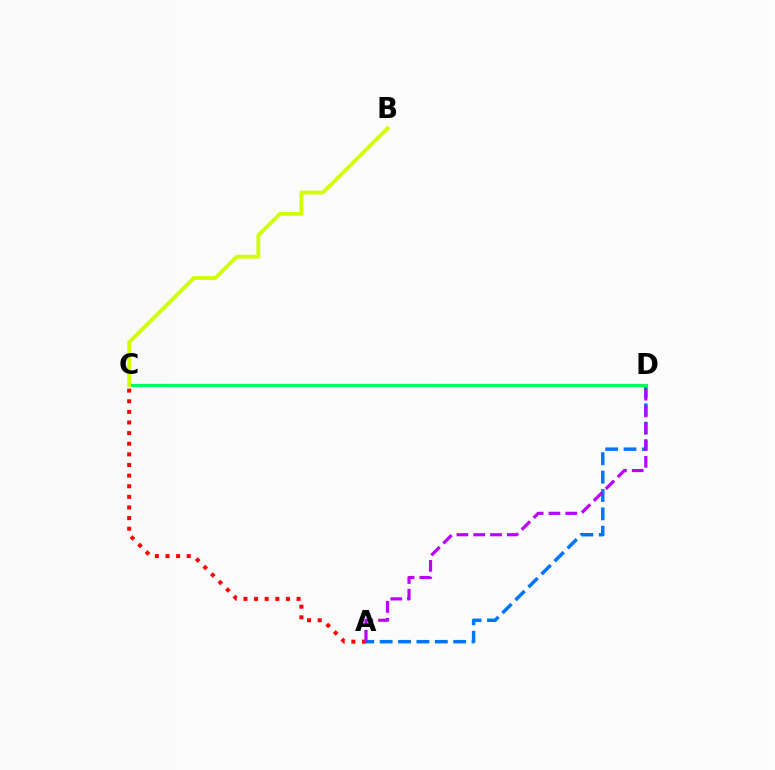{('A', 'C'): [{'color': '#ff0000', 'line_style': 'dotted', 'thickness': 2.89}], ('A', 'D'): [{'color': '#0074ff', 'line_style': 'dashed', 'thickness': 2.5}, {'color': '#b900ff', 'line_style': 'dashed', 'thickness': 2.28}], ('C', 'D'): [{'color': '#00ff5c', 'line_style': 'solid', 'thickness': 2.3}], ('B', 'C'): [{'color': '#d1ff00', 'line_style': 'solid', 'thickness': 2.72}]}